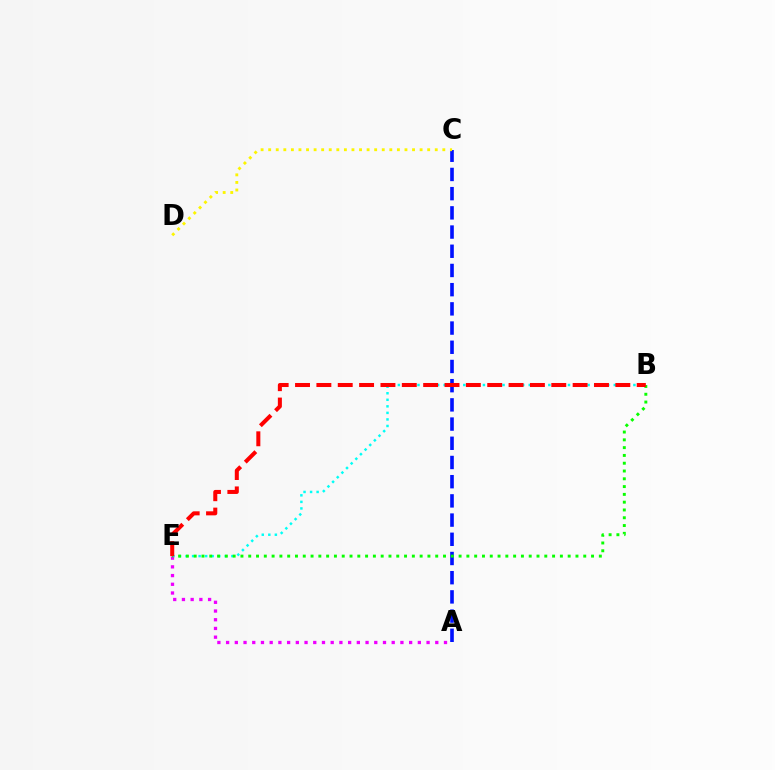{('A', 'C'): [{'color': '#0010ff', 'line_style': 'dashed', 'thickness': 2.61}], ('B', 'E'): [{'color': '#00fff6', 'line_style': 'dotted', 'thickness': 1.78}, {'color': '#08ff00', 'line_style': 'dotted', 'thickness': 2.12}, {'color': '#ff0000', 'line_style': 'dashed', 'thickness': 2.9}], ('A', 'E'): [{'color': '#ee00ff', 'line_style': 'dotted', 'thickness': 2.37}], ('C', 'D'): [{'color': '#fcf500', 'line_style': 'dotted', 'thickness': 2.06}]}